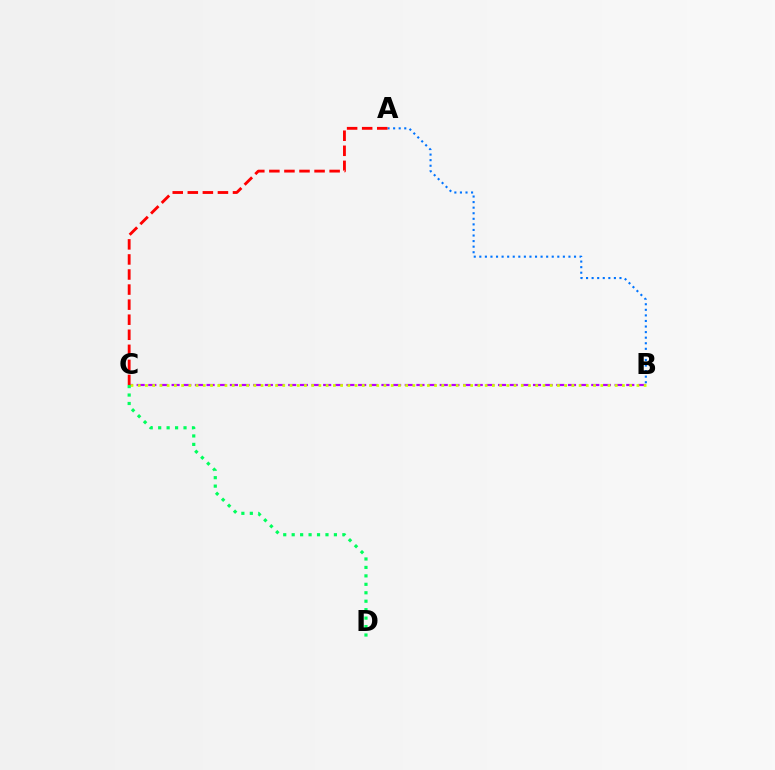{('B', 'C'): [{'color': '#b900ff', 'line_style': 'dashed', 'thickness': 1.58}, {'color': '#d1ff00', 'line_style': 'dotted', 'thickness': 1.96}], ('A', 'B'): [{'color': '#0074ff', 'line_style': 'dotted', 'thickness': 1.51}], ('A', 'C'): [{'color': '#ff0000', 'line_style': 'dashed', 'thickness': 2.05}], ('C', 'D'): [{'color': '#00ff5c', 'line_style': 'dotted', 'thickness': 2.3}]}